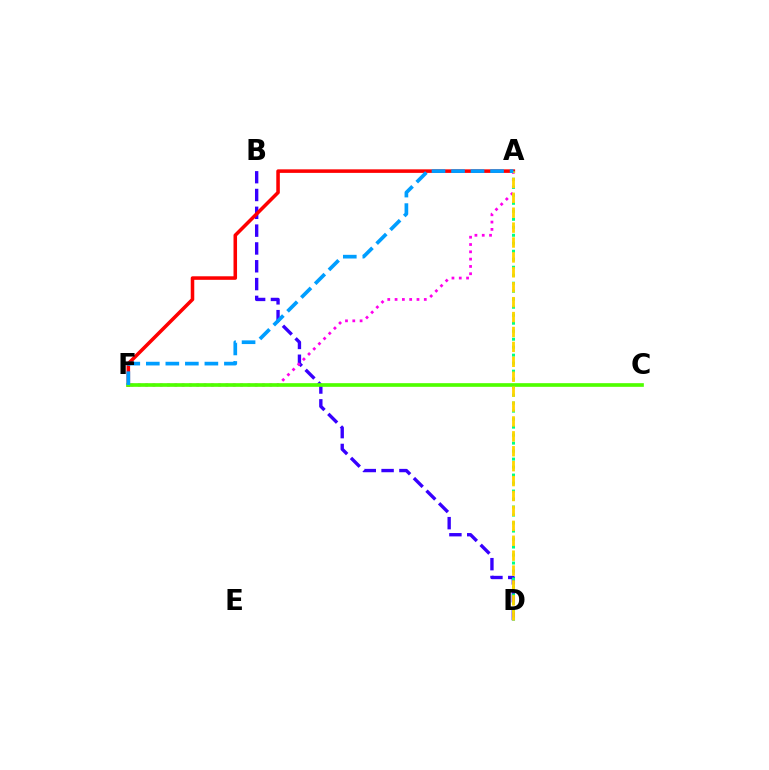{('B', 'D'): [{'color': '#3700ff', 'line_style': 'dashed', 'thickness': 2.42}], ('A', 'F'): [{'color': '#ff00ed', 'line_style': 'dotted', 'thickness': 1.98}, {'color': '#ff0000', 'line_style': 'solid', 'thickness': 2.55}, {'color': '#009eff', 'line_style': 'dashed', 'thickness': 2.65}], ('A', 'D'): [{'color': '#00ff86', 'line_style': 'dotted', 'thickness': 2.17}, {'color': '#ffd500', 'line_style': 'dashed', 'thickness': 2.03}], ('C', 'F'): [{'color': '#4fff00', 'line_style': 'solid', 'thickness': 2.64}]}